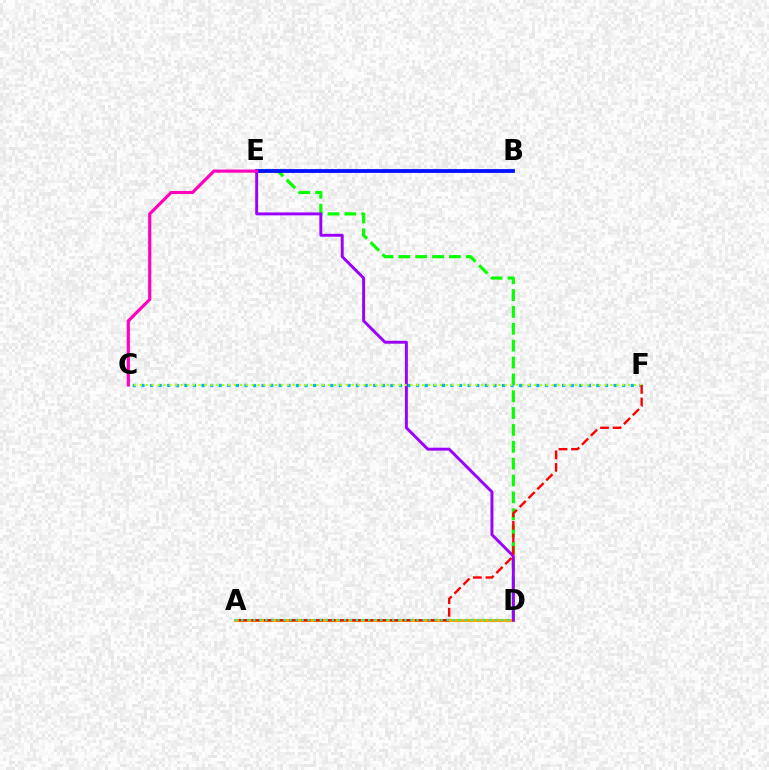{('D', 'E'): [{'color': '#08ff00', 'line_style': 'dashed', 'thickness': 2.29}, {'color': '#9b00ff', 'line_style': 'solid', 'thickness': 2.1}], ('C', 'F'): [{'color': '#00b5ff', 'line_style': 'dotted', 'thickness': 2.33}, {'color': '#b3ff00', 'line_style': 'dotted', 'thickness': 1.6}], ('A', 'D'): [{'color': '#ffa500', 'line_style': 'solid', 'thickness': 2.21}, {'color': '#00ff9d', 'line_style': 'dotted', 'thickness': 1.64}], ('B', 'E'): [{'color': '#0010ff', 'line_style': 'solid', 'thickness': 2.72}], ('C', 'E'): [{'color': '#ff00bd', 'line_style': 'solid', 'thickness': 2.26}], ('A', 'F'): [{'color': '#ff0000', 'line_style': 'dashed', 'thickness': 1.71}]}